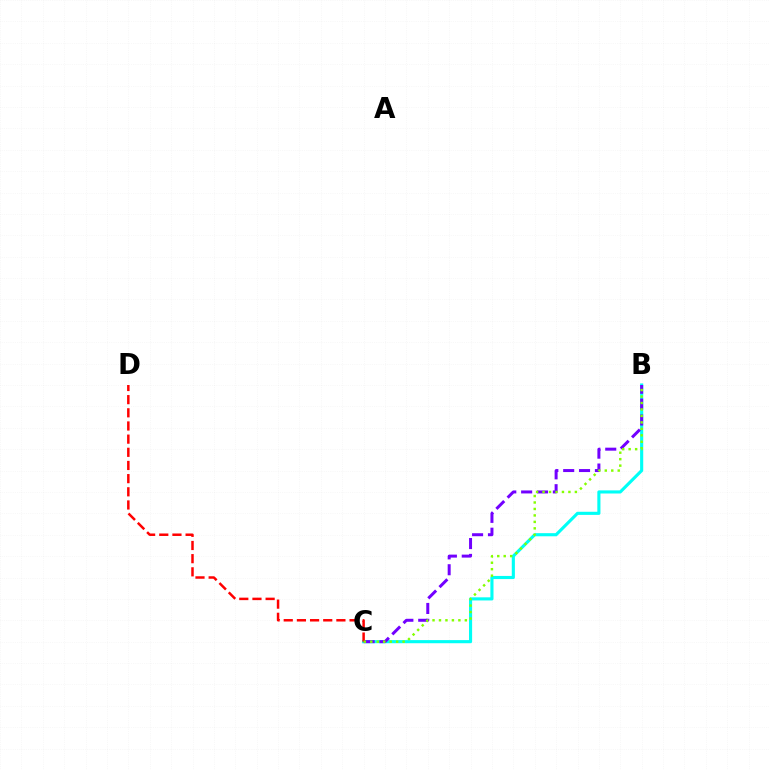{('B', 'C'): [{'color': '#00fff6', 'line_style': 'solid', 'thickness': 2.25}, {'color': '#7200ff', 'line_style': 'dashed', 'thickness': 2.15}, {'color': '#84ff00', 'line_style': 'dotted', 'thickness': 1.76}], ('C', 'D'): [{'color': '#ff0000', 'line_style': 'dashed', 'thickness': 1.79}]}